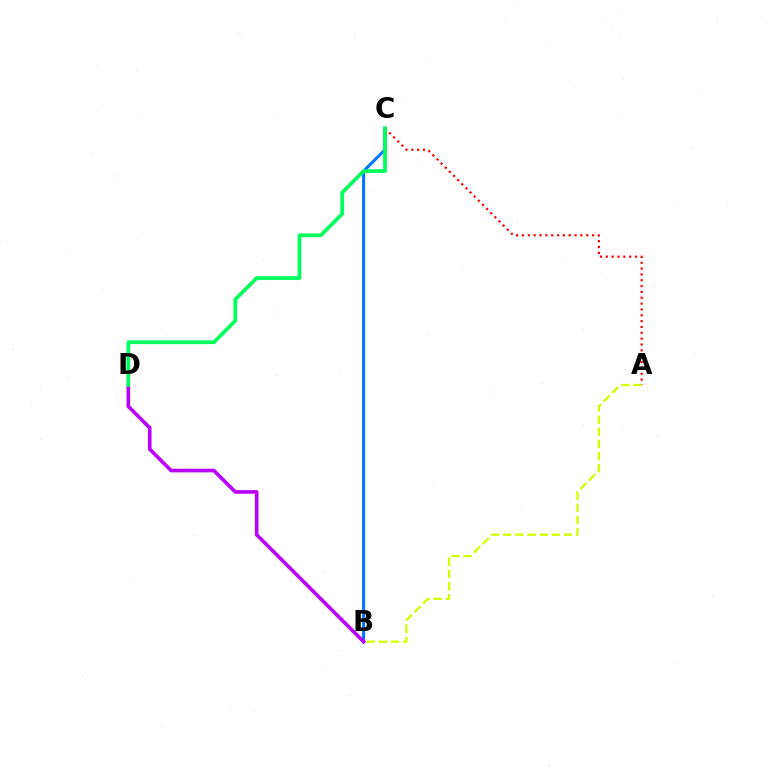{('B', 'C'): [{'color': '#0074ff', 'line_style': 'solid', 'thickness': 2.17}], ('A', 'C'): [{'color': '#ff0000', 'line_style': 'dotted', 'thickness': 1.59}], ('A', 'B'): [{'color': '#d1ff00', 'line_style': 'dashed', 'thickness': 1.65}], ('B', 'D'): [{'color': '#b900ff', 'line_style': 'solid', 'thickness': 2.62}], ('C', 'D'): [{'color': '#00ff5c', 'line_style': 'solid', 'thickness': 2.69}]}